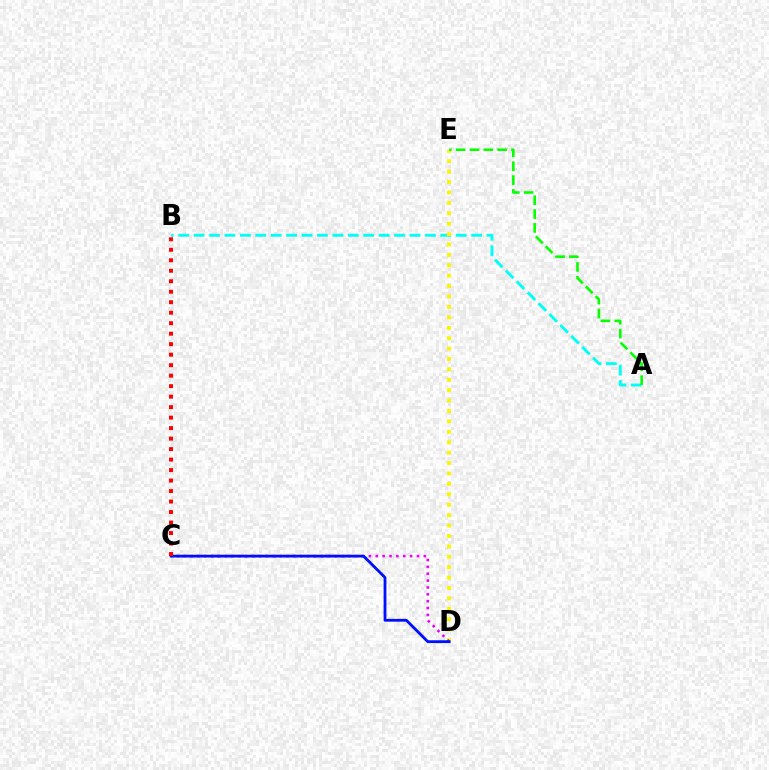{('A', 'B'): [{'color': '#00fff6', 'line_style': 'dashed', 'thickness': 2.09}], ('D', 'E'): [{'color': '#fcf500', 'line_style': 'dotted', 'thickness': 2.83}], ('C', 'D'): [{'color': '#ee00ff', 'line_style': 'dotted', 'thickness': 1.86}, {'color': '#0010ff', 'line_style': 'solid', 'thickness': 2.02}], ('A', 'E'): [{'color': '#08ff00', 'line_style': 'dashed', 'thickness': 1.88}], ('B', 'C'): [{'color': '#ff0000', 'line_style': 'dotted', 'thickness': 2.85}]}